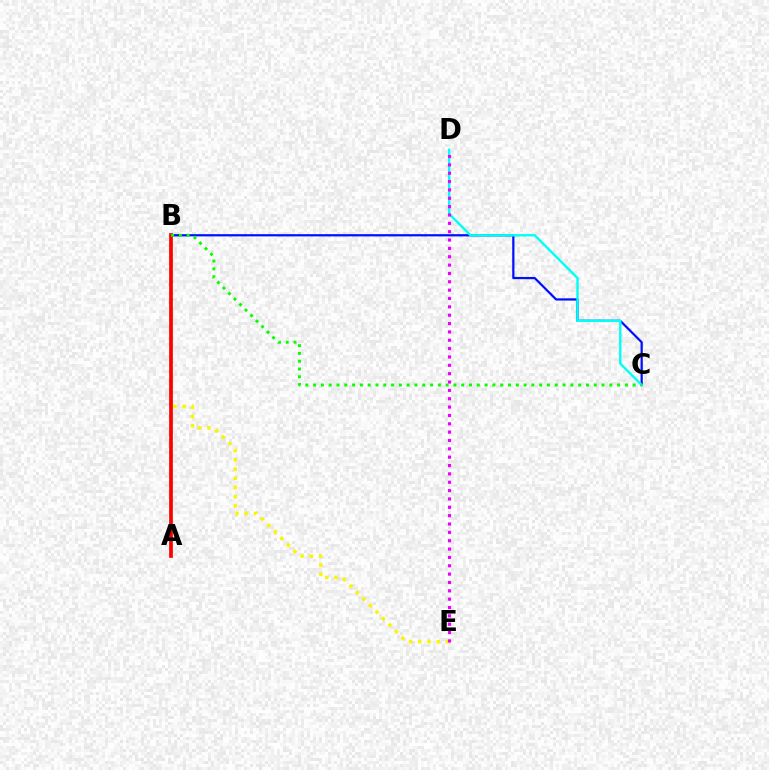{('B', 'E'): [{'color': '#fcf500', 'line_style': 'dotted', 'thickness': 2.5}], ('B', 'C'): [{'color': '#0010ff', 'line_style': 'solid', 'thickness': 1.6}, {'color': '#08ff00', 'line_style': 'dotted', 'thickness': 2.12}], ('C', 'D'): [{'color': '#00fff6', 'line_style': 'solid', 'thickness': 1.72}], ('D', 'E'): [{'color': '#ee00ff', 'line_style': 'dotted', 'thickness': 2.27}], ('A', 'B'): [{'color': '#ff0000', 'line_style': 'solid', 'thickness': 2.67}]}